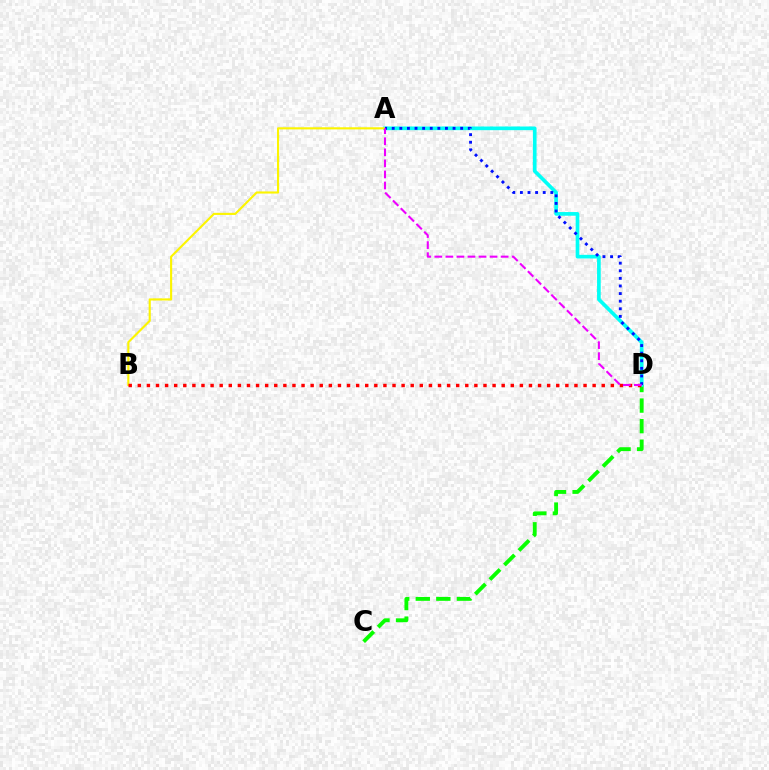{('C', 'D'): [{'color': '#08ff00', 'line_style': 'dashed', 'thickness': 2.79}], ('A', 'D'): [{'color': '#00fff6', 'line_style': 'solid', 'thickness': 2.64}, {'color': '#0010ff', 'line_style': 'dotted', 'thickness': 2.07}, {'color': '#ee00ff', 'line_style': 'dashed', 'thickness': 1.5}], ('A', 'B'): [{'color': '#fcf500', 'line_style': 'solid', 'thickness': 1.53}], ('B', 'D'): [{'color': '#ff0000', 'line_style': 'dotted', 'thickness': 2.47}]}